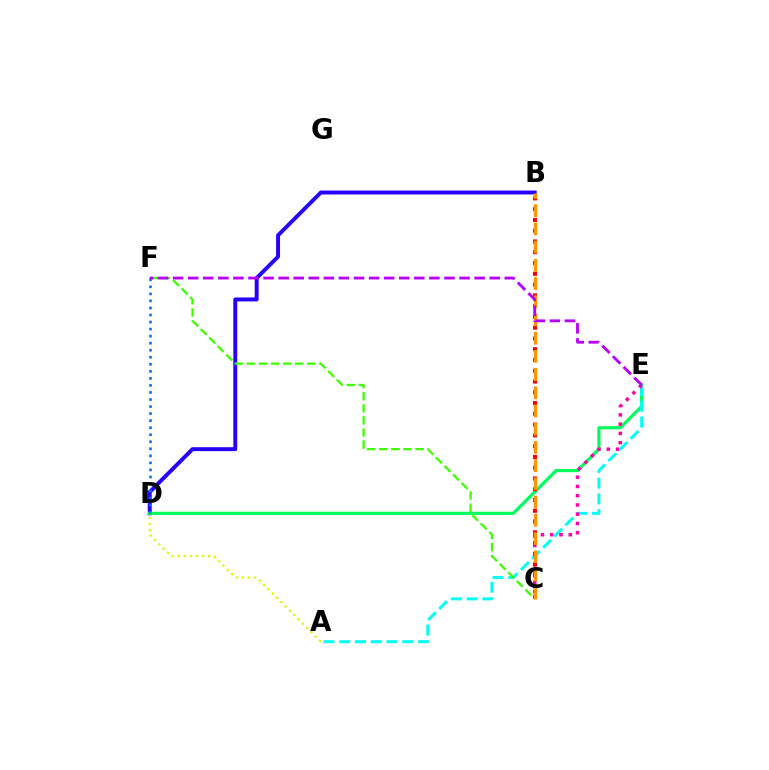{('B', 'D'): [{'color': '#2500ff', 'line_style': 'solid', 'thickness': 2.83}], ('D', 'E'): [{'color': '#00ff5c', 'line_style': 'solid', 'thickness': 2.3}], ('A', 'E'): [{'color': '#00fff6', 'line_style': 'dashed', 'thickness': 2.14}], ('D', 'F'): [{'color': '#0074ff', 'line_style': 'dotted', 'thickness': 1.91}], ('C', 'E'): [{'color': '#ff00ac', 'line_style': 'dotted', 'thickness': 2.51}], ('B', 'C'): [{'color': '#ff0000', 'line_style': 'dotted', 'thickness': 2.93}, {'color': '#ff9400', 'line_style': 'dashed', 'thickness': 2.47}], ('C', 'F'): [{'color': '#3dff00', 'line_style': 'dashed', 'thickness': 1.64}], ('E', 'F'): [{'color': '#b900ff', 'line_style': 'dashed', 'thickness': 2.05}], ('A', 'D'): [{'color': '#d1ff00', 'line_style': 'dotted', 'thickness': 1.65}]}